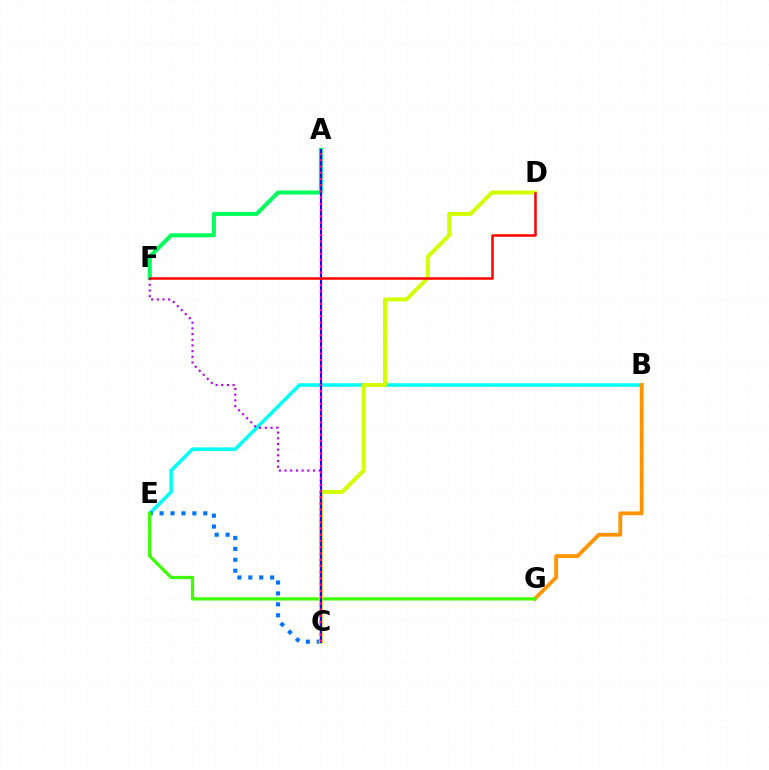{('B', 'E'): [{'color': '#00fff6', 'line_style': 'solid', 'thickness': 2.56}], ('A', 'F'): [{'color': '#00ff5c', 'line_style': 'solid', 'thickness': 2.91}], ('B', 'G'): [{'color': '#ff9400', 'line_style': 'solid', 'thickness': 2.75}], ('C', 'E'): [{'color': '#0074ff', 'line_style': 'dotted', 'thickness': 2.97}], ('E', 'G'): [{'color': '#3dff00', 'line_style': 'solid', 'thickness': 2.34}], ('C', 'D'): [{'color': '#d1ff00', 'line_style': 'solid', 'thickness': 2.86}], ('C', 'F'): [{'color': '#b900ff', 'line_style': 'dotted', 'thickness': 1.54}], ('A', 'C'): [{'color': '#2500ff', 'line_style': 'solid', 'thickness': 1.53}, {'color': '#ff00ac', 'line_style': 'dotted', 'thickness': 1.7}], ('D', 'F'): [{'color': '#ff0000', 'line_style': 'solid', 'thickness': 1.8}]}